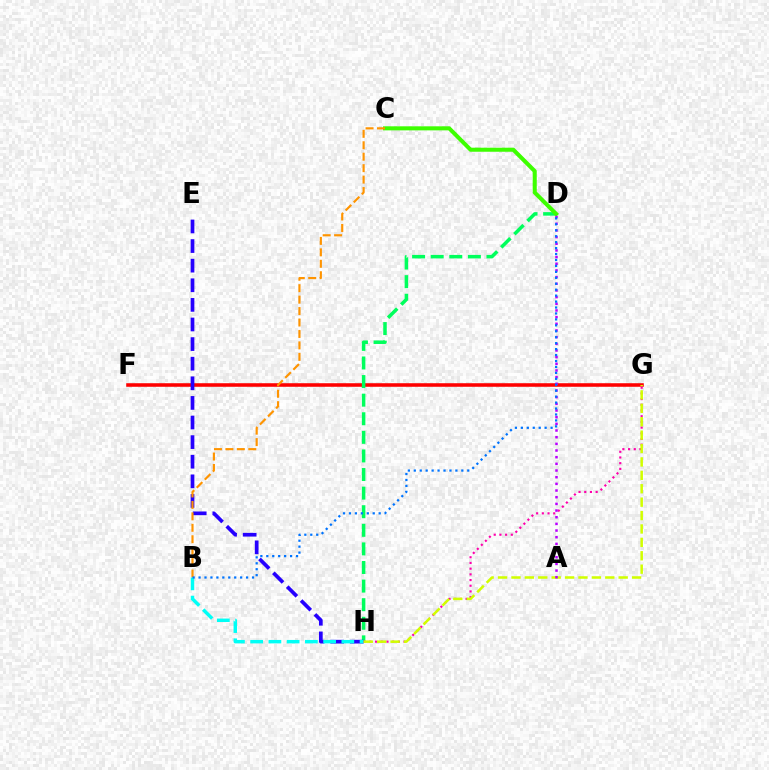{('F', 'G'): [{'color': '#ff0000', 'line_style': 'solid', 'thickness': 2.56}], ('D', 'H'): [{'color': '#00ff5c', 'line_style': 'dashed', 'thickness': 2.53}], ('C', 'D'): [{'color': '#3dff00', 'line_style': 'solid', 'thickness': 2.92}], ('E', 'H'): [{'color': '#2500ff', 'line_style': 'dashed', 'thickness': 2.66}], ('B', 'C'): [{'color': '#ff9400', 'line_style': 'dashed', 'thickness': 1.55}], ('B', 'H'): [{'color': '#00fff6', 'line_style': 'dashed', 'thickness': 2.48}], ('G', 'H'): [{'color': '#ff00ac', 'line_style': 'dotted', 'thickness': 1.55}, {'color': '#d1ff00', 'line_style': 'dashed', 'thickness': 1.82}], ('A', 'D'): [{'color': '#b900ff', 'line_style': 'dotted', 'thickness': 1.81}], ('B', 'D'): [{'color': '#0074ff', 'line_style': 'dotted', 'thickness': 1.61}]}